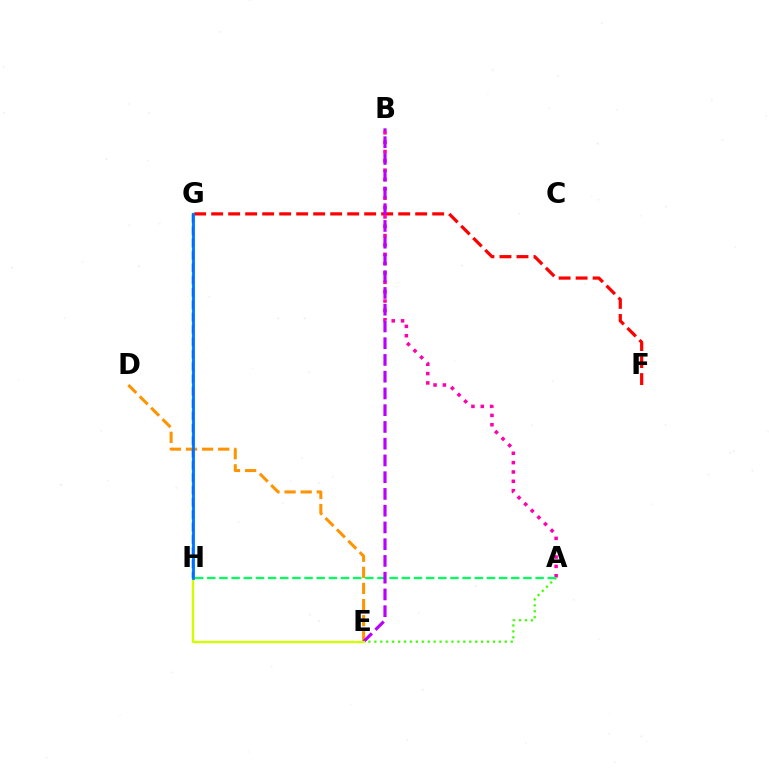{('A', 'E'): [{'color': '#3dff00', 'line_style': 'dotted', 'thickness': 1.61}], ('D', 'E'): [{'color': '#ff9400', 'line_style': 'dashed', 'thickness': 2.19}], ('F', 'G'): [{'color': '#ff0000', 'line_style': 'dashed', 'thickness': 2.31}], ('A', 'B'): [{'color': '#ff00ac', 'line_style': 'dotted', 'thickness': 2.54}], ('A', 'H'): [{'color': '#00ff5c', 'line_style': 'dashed', 'thickness': 1.65}], ('G', 'H'): [{'color': '#00fff6', 'line_style': 'solid', 'thickness': 1.73}, {'color': '#2500ff', 'line_style': 'dashed', 'thickness': 1.68}, {'color': '#0074ff', 'line_style': 'solid', 'thickness': 1.99}], ('B', 'E'): [{'color': '#b900ff', 'line_style': 'dashed', 'thickness': 2.28}], ('E', 'H'): [{'color': '#d1ff00', 'line_style': 'solid', 'thickness': 1.7}]}